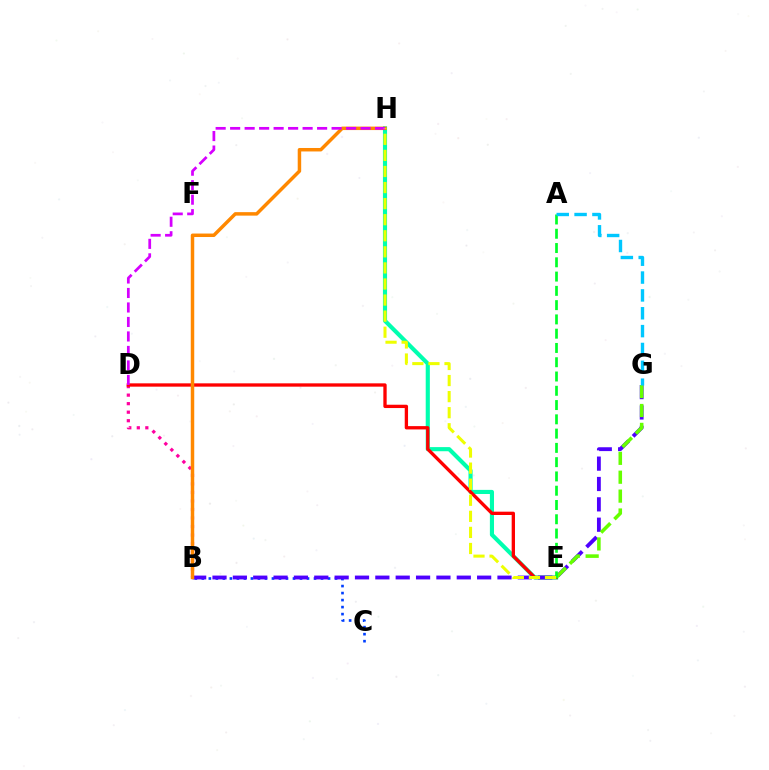{('E', 'H'): [{'color': '#00ffaf', 'line_style': 'solid', 'thickness': 2.97}, {'color': '#eeff00', 'line_style': 'dashed', 'thickness': 2.18}], ('B', 'D'): [{'color': '#ff00a0', 'line_style': 'dotted', 'thickness': 2.32}], ('B', 'C'): [{'color': '#003fff', 'line_style': 'dotted', 'thickness': 1.9}], ('D', 'E'): [{'color': '#ff0000', 'line_style': 'solid', 'thickness': 2.39}], ('B', 'G'): [{'color': '#4f00ff', 'line_style': 'dashed', 'thickness': 2.77}], ('B', 'H'): [{'color': '#ff8800', 'line_style': 'solid', 'thickness': 2.5}], ('D', 'H'): [{'color': '#d600ff', 'line_style': 'dashed', 'thickness': 1.97}], ('E', 'G'): [{'color': '#66ff00', 'line_style': 'dashed', 'thickness': 2.57}], ('A', 'E'): [{'color': '#00ff27', 'line_style': 'dashed', 'thickness': 1.94}], ('A', 'G'): [{'color': '#00c7ff', 'line_style': 'dashed', 'thickness': 2.43}]}